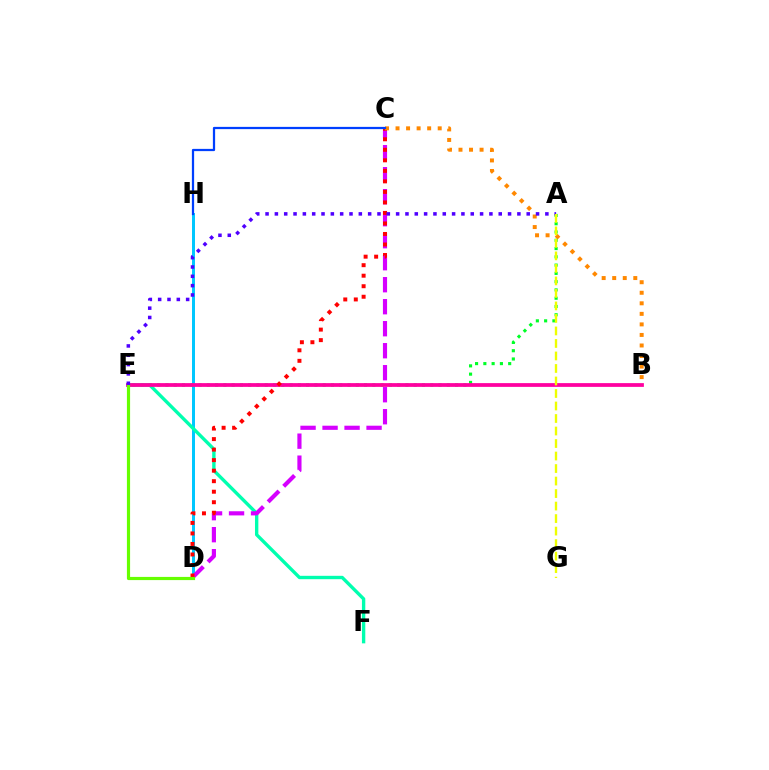{('D', 'H'): [{'color': '#00c7ff', 'line_style': 'solid', 'thickness': 2.15}], ('A', 'E'): [{'color': '#00ff27', 'line_style': 'dotted', 'thickness': 2.25}, {'color': '#4f00ff', 'line_style': 'dotted', 'thickness': 2.53}], ('E', 'F'): [{'color': '#00ffaf', 'line_style': 'solid', 'thickness': 2.42}], ('B', 'E'): [{'color': '#ff00a0', 'line_style': 'solid', 'thickness': 2.71}], ('C', 'D'): [{'color': '#d600ff', 'line_style': 'dashed', 'thickness': 2.99}, {'color': '#ff0000', 'line_style': 'dotted', 'thickness': 2.86}], ('B', 'C'): [{'color': '#ff8800', 'line_style': 'dotted', 'thickness': 2.86}], ('C', 'H'): [{'color': '#003fff', 'line_style': 'solid', 'thickness': 1.61}], ('D', 'E'): [{'color': '#66ff00', 'line_style': 'solid', 'thickness': 2.29}], ('A', 'G'): [{'color': '#eeff00', 'line_style': 'dashed', 'thickness': 1.7}]}